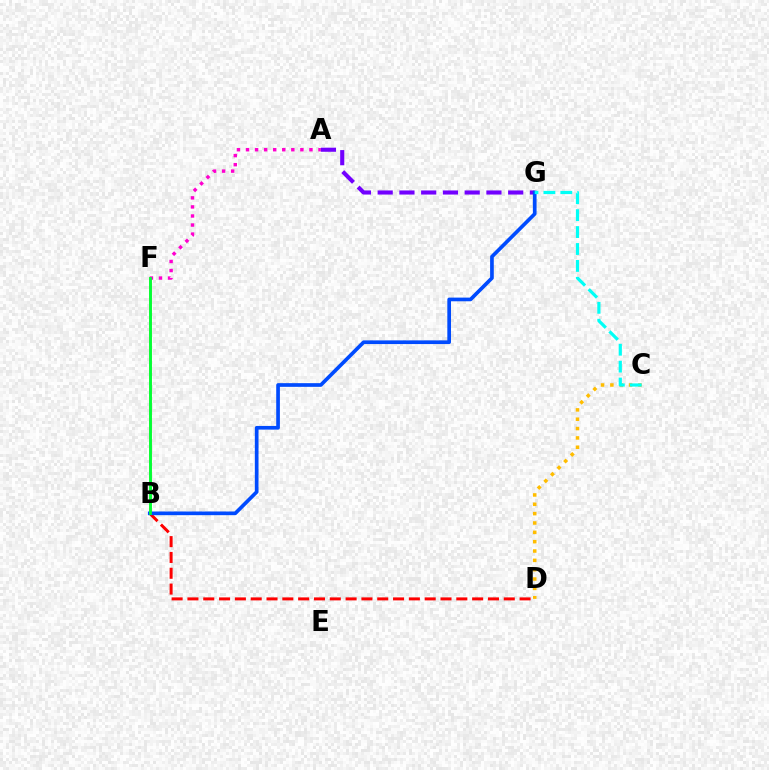{('B', 'D'): [{'color': '#ff0000', 'line_style': 'dashed', 'thickness': 2.15}], ('B', 'F'): [{'color': '#84ff00', 'line_style': 'solid', 'thickness': 2.01}, {'color': '#00ff39', 'line_style': 'solid', 'thickness': 1.99}], ('C', 'D'): [{'color': '#ffbd00', 'line_style': 'dotted', 'thickness': 2.54}], ('A', 'F'): [{'color': '#ff00cf', 'line_style': 'dotted', 'thickness': 2.46}], ('A', 'G'): [{'color': '#7200ff', 'line_style': 'dashed', 'thickness': 2.95}], ('B', 'G'): [{'color': '#004bff', 'line_style': 'solid', 'thickness': 2.65}], ('C', 'G'): [{'color': '#00fff6', 'line_style': 'dashed', 'thickness': 2.3}]}